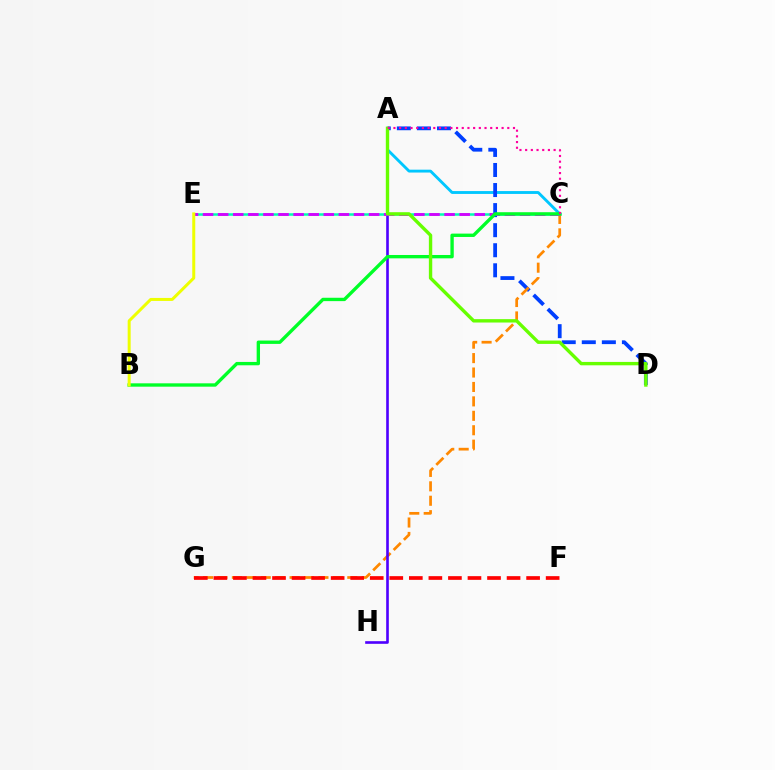{('C', 'E'): [{'color': '#00ffaf', 'line_style': 'solid', 'thickness': 1.81}, {'color': '#d600ff', 'line_style': 'dashed', 'thickness': 2.05}], ('A', 'C'): [{'color': '#00c7ff', 'line_style': 'solid', 'thickness': 2.06}, {'color': '#ff00a0', 'line_style': 'dotted', 'thickness': 1.55}], ('A', 'D'): [{'color': '#003fff', 'line_style': 'dashed', 'thickness': 2.73}, {'color': '#66ff00', 'line_style': 'solid', 'thickness': 2.43}], ('C', 'G'): [{'color': '#ff8800', 'line_style': 'dashed', 'thickness': 1.96}], ('A', 'H'): [{'color': '#4f00ff', 'line_style': 'solid', 'thickness': 1.9}], ('F', 'G'): [{'color': '#ff0000', 'line_style': 'dashed', 'thickness': 2.66}], ('B', 'C'): [{'color': '#00ff27', 'line_style': 'solid', 'thickness': 2.42}], ('B', 'E'): [{'color': '#eeff00', 'line_style': 'solid', 'thickness': 2.16}]}